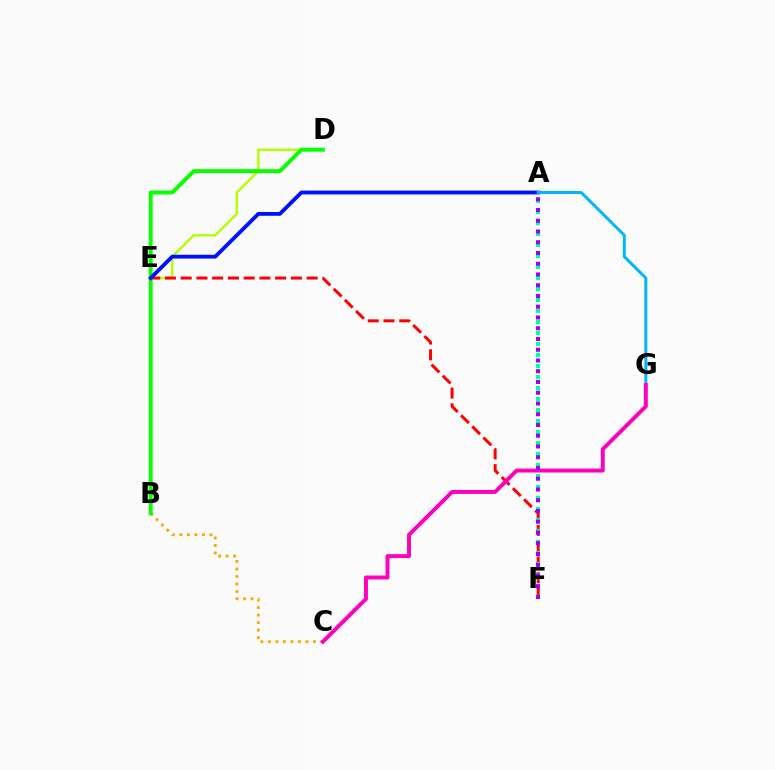{('D', 'E'): [{'color': '#b3ff00', 'line_style': 'solid', 'thickness': 1.73}], ('E', 'F'): [{'color': '#ff0000', 'line_style': 'dashed', 'thickness': 2.14}], ('A', 'F'): [{'color': '#00ff9d', 'line_style': 'dotted', 'thickness': 2.99}, {'color': '#9b00ff', 'line_style': 'dotted', 'thickness': 2.92}], ('B', 'C'): [{'color': '#ffa500', 'line_style': 'dotted', 'thickness': 2.04}], ('B', 'D'): [{'color': '#08ff00', 'line_style': 'solid', 'thickness': 2.82}], ('A', 'E'): [{'color': '#0010ff', 'line_style': 'solid', 'thickness': 2.75}], ('A', 'G'): [{'color': '#00b5ff', 'line_style': 'solid', 'thickness': 2.13}], ('C', 'G'): [{'color': '#ff00bd', 'line_style': 'solid', 'thickness': 2.83}]}